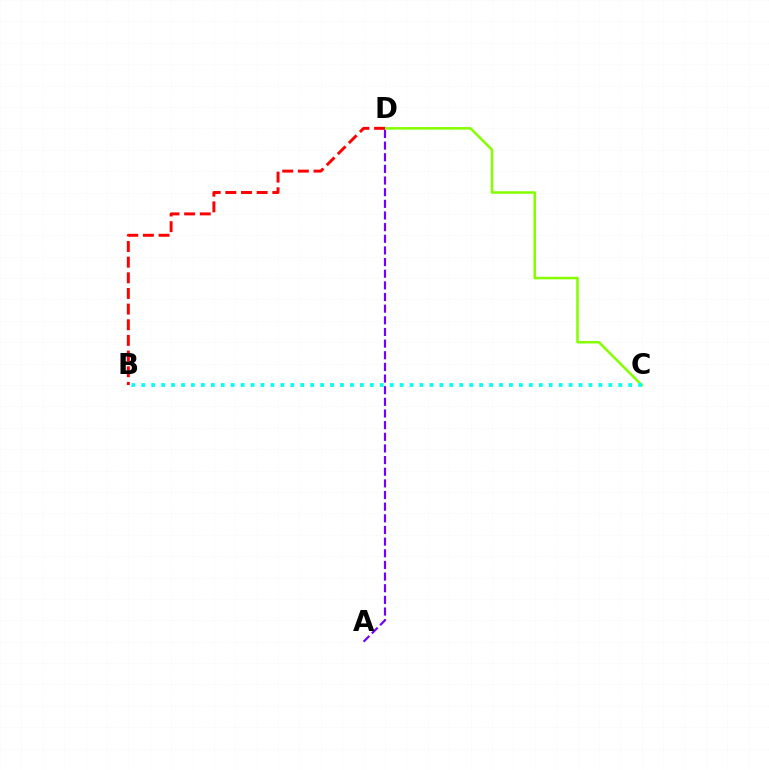{('C', 'D'): [{'color': '#84ff00', 'line_style': 'solid', 'thickness': 1.82}], ('B', 'C'): [{'color': '#00fff6', 'line_style': 'dotted', 'thickness': 2.7}], ('A', 'D'): [{'color': '#7200ff', 'line_style': 'dashed', 'thickness': 1.58}], ('B', 'D'): [{'color': '#ff0000', 'line_style': 'dashed', 'thickness': 2.13}]}